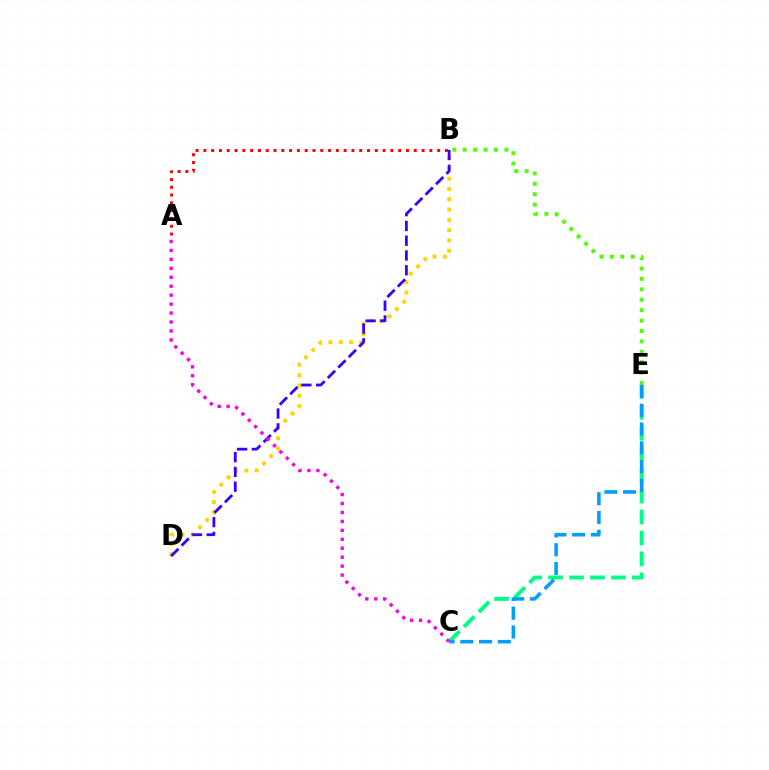{('A', 'B'): [{'color': '#ff0000', 'line_style': 'dotted', 'thickness': 2.12}], ('B', 'E'): [{'color': '#4fff00', 'line_style': 'dotted', 'thickness': 2.83}], ('B', 'D'): [{'color': '#ffd500', 'line_style': 'dotted', 'thickness': 2.8}, {'color': '#3700ff', 'line_style': 'dashed', 'thickness': 2.01}], ('C', 'E'): [{'color': '#00ff86', 'line_style': 'dashed', 'thickness': 2.85}, {'color': '#009eff', 'line_style': 'dashed', 'thickness': 2.55}], ('A', 'C'): [{'color': '#ff00ed', 'line_style': 'dotted', 'thickness': 2.43}]}